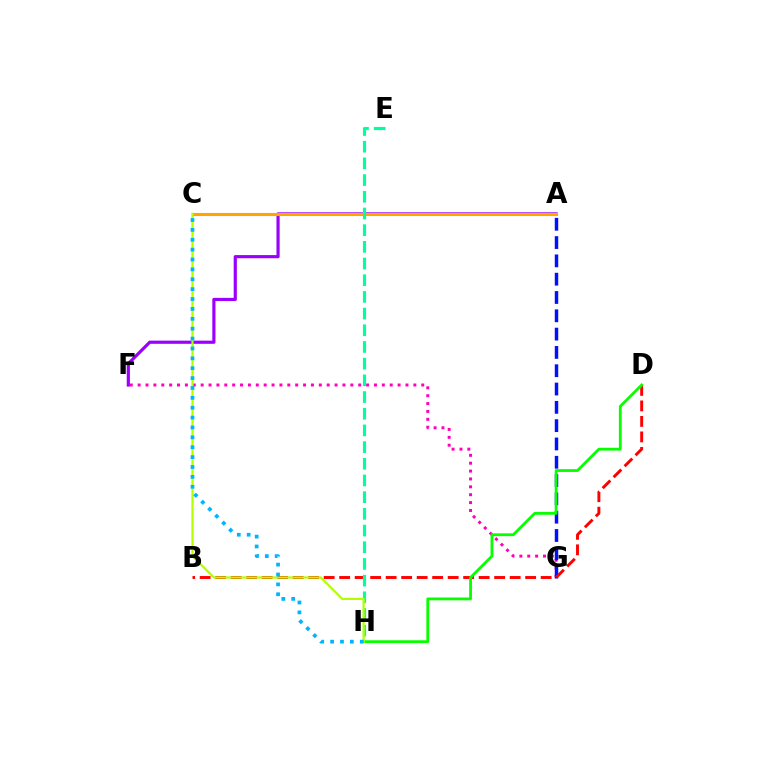{('A', 'F'): [{'color': '#9b00ff', 'line_style': 'solid', 'thickness': 2.29}], ('F', 'G'): [{'color': '#ff00bd', 'line_style': 'dotted', 'thickness': 2.14}], ('A', 'G'): [{'color': '#0010ff', 'line_style': 'dashed', 'thickness': 2.49}], ('B', 'D'): [{'color': '#ff0000', 'line_style': 'dashed', 'thickness': 2.11}], ('A', 'C'): [{'color': '#ffa500', 'line_style': 'solid', 'thickness': 2.23}], ('E', 'H'): [{'color': '#00ff9d', 'line_style': 'dashed', 'thickness': 2.27}], ('D', 'H'): [{'color': '#08ff00', 'line_style': 'solid', 'thickness': 2.02}], ('C', 'H'): [{'color': '#b3ff00', 'line_style': 'solid', 'thickness': 1.6}, {'color': '#00b5ff', 'line_style': 'dotted', 'thickness': 2.68}]}